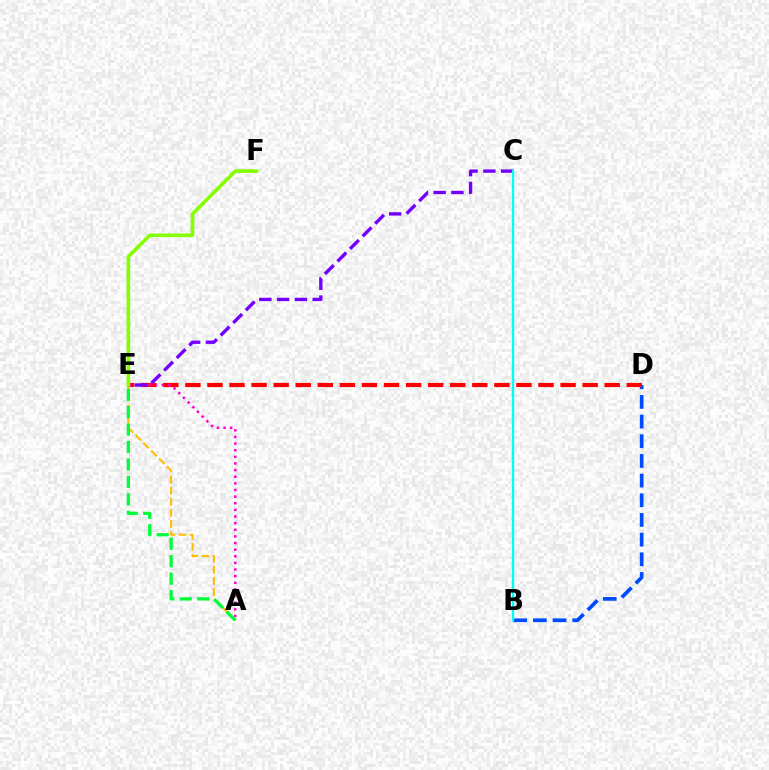{('B', 'D'): [{'color': '#004bff', 'line_style': 'dashed', 'thickness': 2.67}], ('D', 'E'): [{'color': '#ff0000', 'line_style': 'dashed', 'thickness': 3.0}], ('A', 'E'): [{'color': '#ffbd00', 'line_style': 'dashed', 'thickness': 1.51}, {'color': '#ff00cf', 'line_style': 'dotted', 'thickness': 1.8}, {'color': '#00ff39', 'line_style': 'dashed', 'thickness': 2.37}], ('C', 'E'): [{'color': '#7200ff', 'line_style': 'dashed', 'thickness': 2.42}], ('B', 'C'): [{'color': '#00fff6', 'line_style': 'solid', 'thickness': 1.68}], ('E', 'F'): [{'color': '#84ff00', 'line_style': 'solid', 'thickness': 2.59}]}